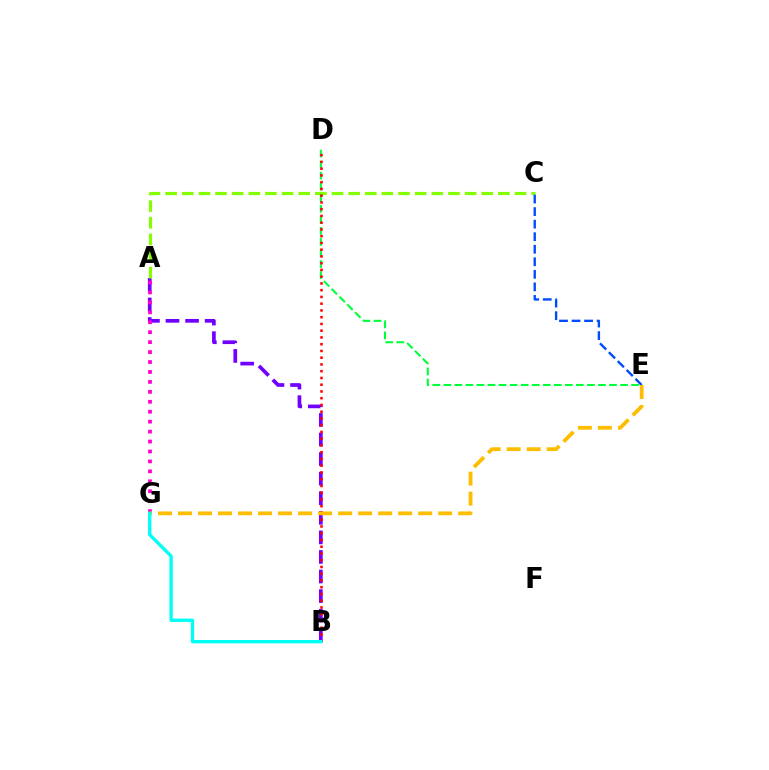{('A', 'B'): [{'color': '#7200ff', 'line_style': 'dashed', 'thickness': 2.66}], ('A', 'C'): [{'color': '#84ff00', 'line_style': 'dashed', 'thickness': 2.26}], ('C', 'E'): [{'color': '#004bff', 'line_style': 'dashed', 'thickness': 1.7}], ('D', 'E'): [{'color': '#00ff39', 'line_style': 'dashed', 'thickness': 1.5}], ('A', 'G'): [{'color': '#ff00cf', 'line_style': 'dotted', 'thickness': 2.7}], ('B', 'D'): [{'color': '#ff0000', 'line_style': 'dotted', 'thickness': 1.83}], ('E', 'G'): [{'color': '#ffbd00', 'line_style': 'dashed', 'thickness': 2.72}], ('B', 'G'): [{'color': '#00fff6', 'line_style': 'solid', 'thickness': 2.4}]}